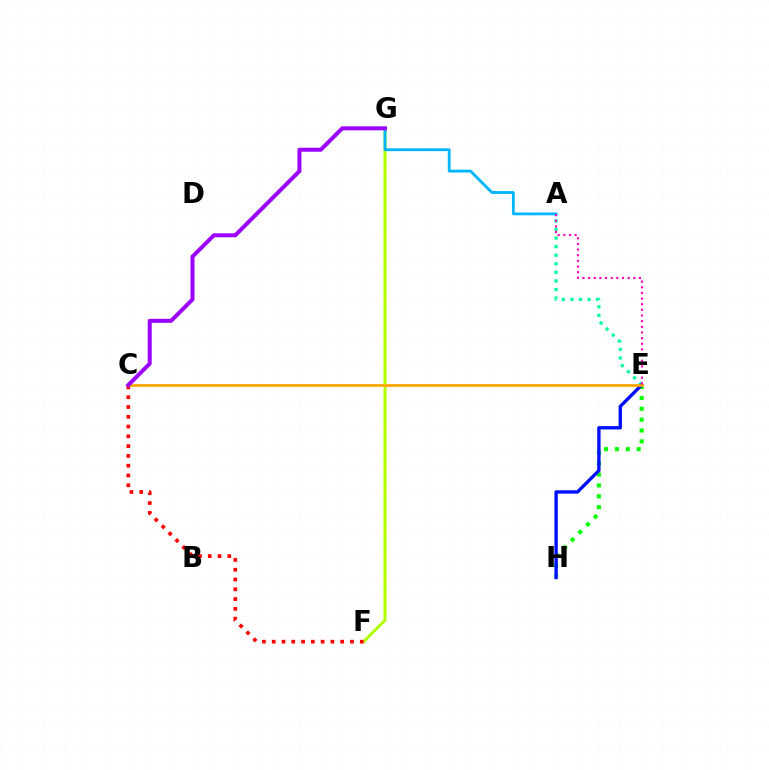{('E', 'H'): [{'color': '#08ff00', 'line_style': 'dotted', 'thickness': 2.95}, {'color': '#0010ff', 'line_style': 'solid', 'thickness': 2.43}], ('A', 'E'): [{'color': '#00ff9d', 'line_style': 'dotted', 'thickness': 2.33}, {'color': '#ff00bd', 'line_style': 'dotted', 'thickness': 1.54}], ('F', 'G'): [{'color': '#b3ff00', 'line_style': 'solid', 'thickness': 2.2}], ('C', 'F'): [{'color': '#ff0000', 'line_style': 'dotted', 'thickness': 2.66}], ('A', 'G'): [{'color': '#00b5ff', 'line_style': 'solid', 'thickness': 2.04}], ('C', 'E'): [{'color': '#ffa500', 'line_style': 'solid', 'thickness': 1.98}], ('C', 'G'): [{'color': '#9b00ff', 'line_style': 'solid', 'thickness': 2.87}]}